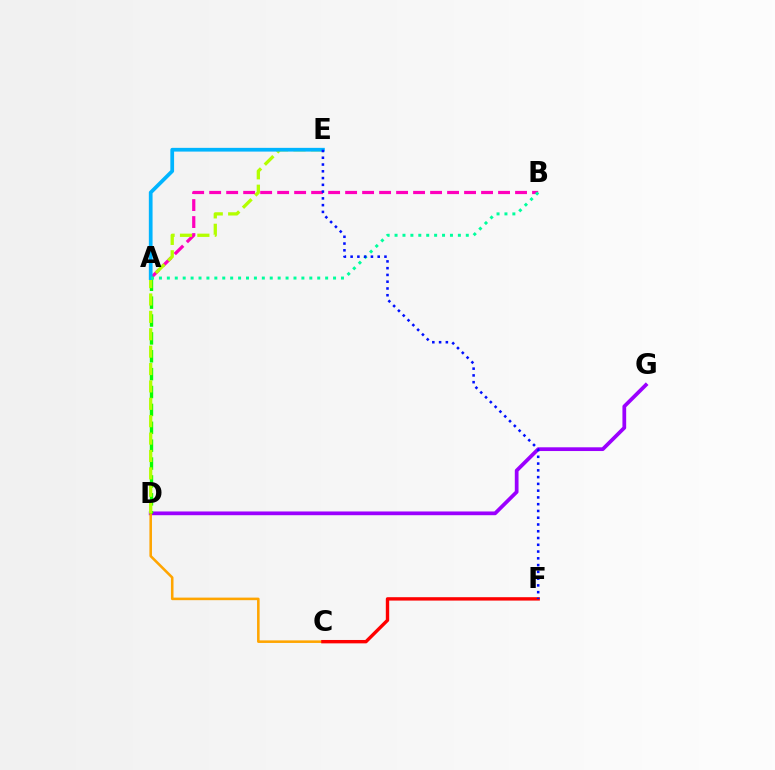{('D', 'G'): [{'color': '#9b00ff', 'line_style': 'solid', 'thickness': 2.69}], ('C', 'D'): [{'color': '#ffa500', 'line_style': 'solid', 'thickness': 1.85}], ('A', 'D'): [{'color': '#08ff00', 'line_style': 'dashed', 'thickness': 2.43}], ('C', 'F'): [{'color': '#ff0000', 'line_style': 'solid', 'thickness': 2.43}], ('A', 'B'): [{'color': '#ff00bd', 'line_style': 'dashed', 'thickness': 2.31}, {'color': '#00ff9d', 'line_style': 'dotted', 'thickness': 2.15}], ('D', 'E'): [{'color': '#b3ff00', 'line_style': 'dashed', 'thickness': 2.36}], ('A', 'E'): [{'color': '#00b5ff', 'line_style': 'solid', 'thickness': 2.69}], ('E', 'F'): [{'color': '#0010ff', 'line_style': 'dotted', 'thickness': 1.84}]}